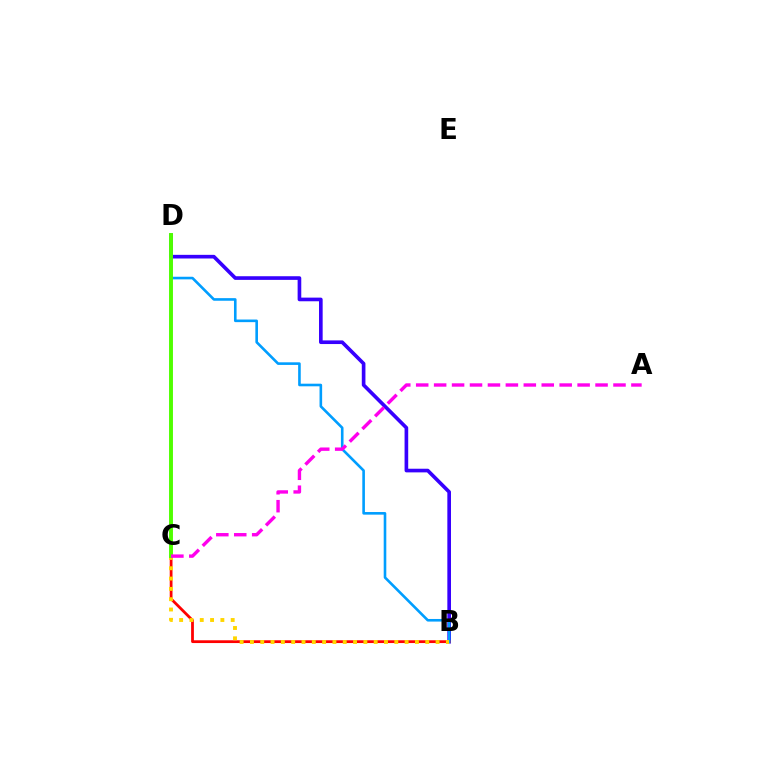{('B', 'D'): [{'color': '#3700ff', 'line_style': 'solid', 'thickness': 2.63}, {'color': '#009eff', 'line_style': 'solid', 'thickness': 1.88}], ('B', 'C'): [{'color': '#ff0000', 'line_style': 'solid', 'thickness': 2.0}, {'color': '#ffd500', 'line_style': 'dotted', 'thickness': 2.8}], ('C', 'D'): [{'color': '#00ff86', 'line_style': 'dotted', 'thickness': 1.51}, {'color': '#4fff00', 'line_style': 'solid', 'thickness': 2.82}], ('A', 'C'): [{'color': '#ff00ed', 'line_style': 'dashed', 'thickness': 2.44}]}